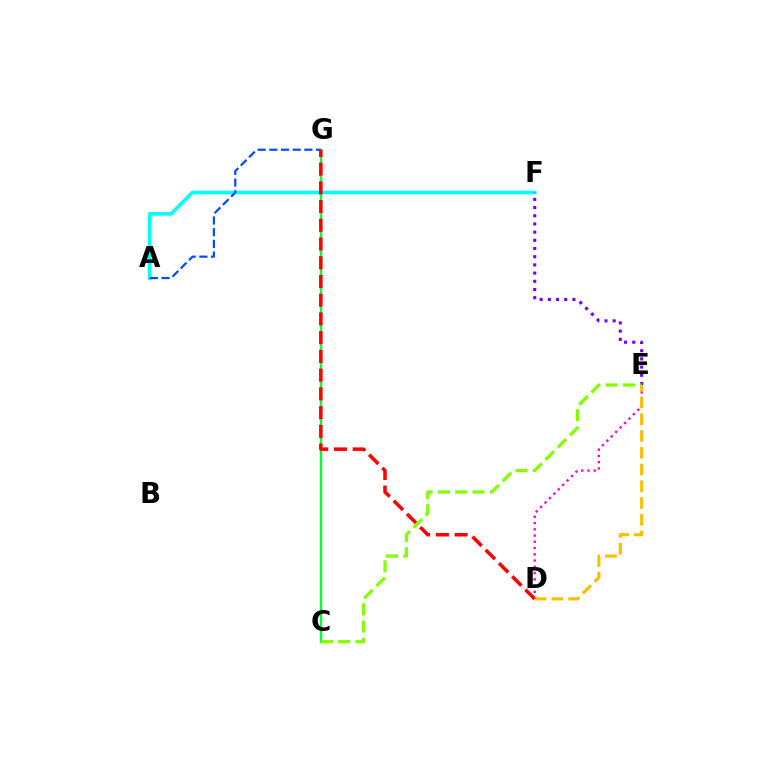{('D', 'E'): [{'color': '#ff00cf', 'line_style': 'dotted', 'thickness': 1.7}, {'color': '#ffbd00', 'line_style': 'dashed', 'thickness': 2.28}], ('C', 'G'): [{'color': '#00ff39', 'line_style': 'solid', 'thickness': 1.68}], ('A', 'F'): [{'color': '#00fff6', 'line_style': 'solid', 'thickness': 2.61}], ('A', 'G'): [{'color': '#004bff', 'line_style': 'dashed', 'thickness': 1.59}], ('E', 'F'): [{'color': '#7200ff', 'line_style': 'dotted', 'thickness': 2.23}], ('D', 'G'): [{'color': '#ff0000', 'line_style': 'dashed', 'thickness': 2.54}], ('C', 'E'): [{'color': '#84ff00', 'line_style': 'dashed', 'thickness': 2.35}]}